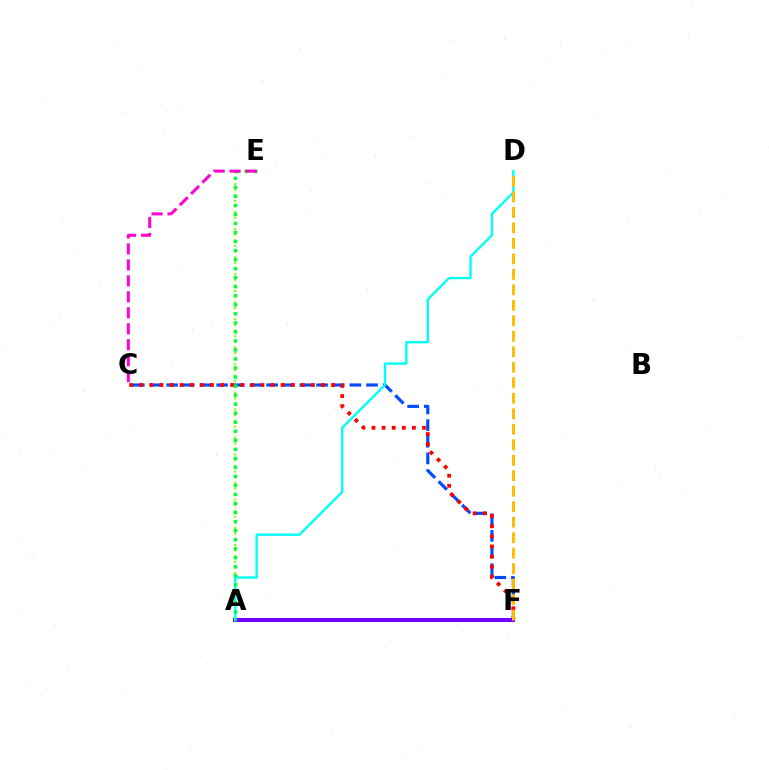{('A', 'E'): [{'color': '#84ff00', 'line_style': 'dotted', 'thickness': 1.53}, {'color': '#00ff39', 'line_style': 'dotted', 'thickness': 2.45}], ('C', 'F'): [{'color': '#004bff', 'line_style': 'dashed', 'thickness': 2.26}, {'color': '#ff0000', 'line_style': 'dotted', 'thickness': 2.74}], ('A', 'F'): [{'color': '#7200ff', 'line_style': 'solid', 'thickness': 2.89}], ('A', 'D'): [{'color': '#00fff6', 'line_style': 'solid', 'thickness': 1.7}], ('C', 'E'): [{'color': '#ff00cf', 'line_style': 'dashed', 'thickness': 2.17}], ('D', 'F'): [{'color': '#ffbd00', 'line_style': 'dashed', 'thickness': 2.1}]}